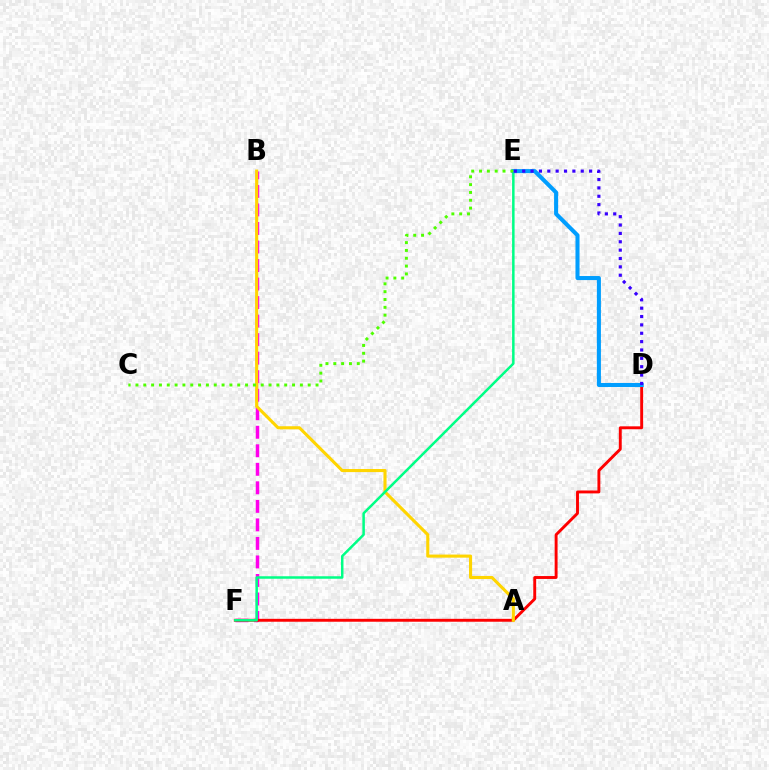{('B', 'F'): [{'color': '#ff00ed', 'line_style': 'dashed', 'thickness': 2.52}], ('D', 'F'): [{'color': '#ff0000', 'line_style': 'solid', 'thickness': 2.09}], ('A', 'B'): [{'color': '#ffd500', 'line_style': 'solid', 'thickness': 2.23}], ('E', 'F'): [{'color': '#00ff86', 'line_style': 'solid', 'thickness': 1.8}], ('D', 'E'): [{'color': '#009eff', 'line_style': 'solid', 'thickness': 2.92}, {'color': '#3700ff', 'line_style': 'dotted', 'thickness': 2.27}], ('C', 'E'): [{'color': '#4fff00', 'line_style': 'dotted', 'thickness': 2.13}]}